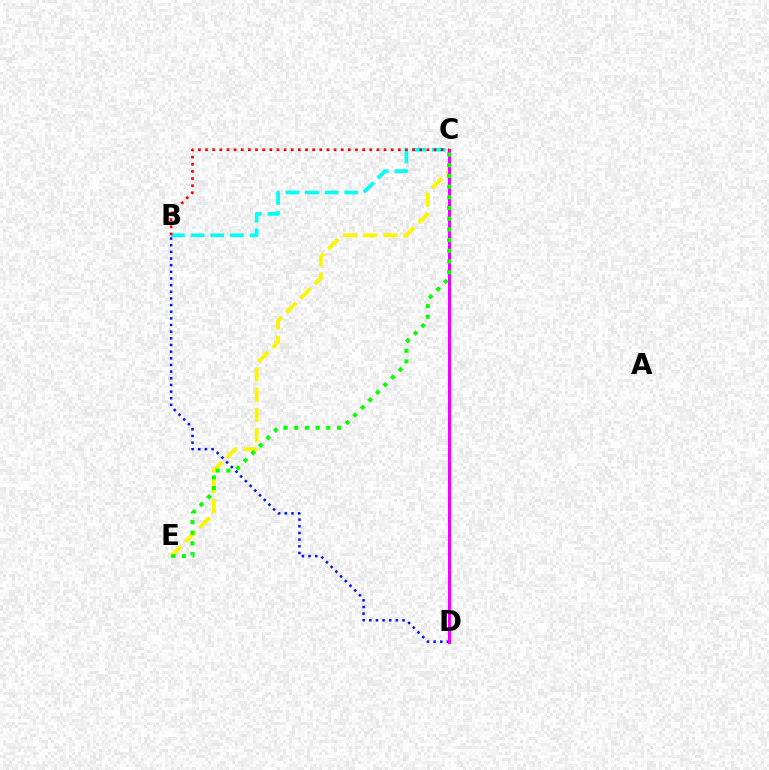{('C', 'E'): [{'color': '#fcf500', 'line_style': 'dashed', 'thickness': 2.75}, {'color': '#08ff00', 'line_style': 'dotted', 'thickness': 2.9}], ('B', 'D'): [{'color': '#0010ff', 'line_style': 'dotted', 'thickness': 1.81}], ('C', 'D'): [{'color': '#ee00ff', 'line_style': 'solid', 'thickness': 2.22}], ('B', 'C'): [{'color': '#00fff6', 'line_style': 'dashed', 'thickness': 2.67}, {'color': '#ff0000', 'line_style': 'dotted', 'thickness': 1.94}]}